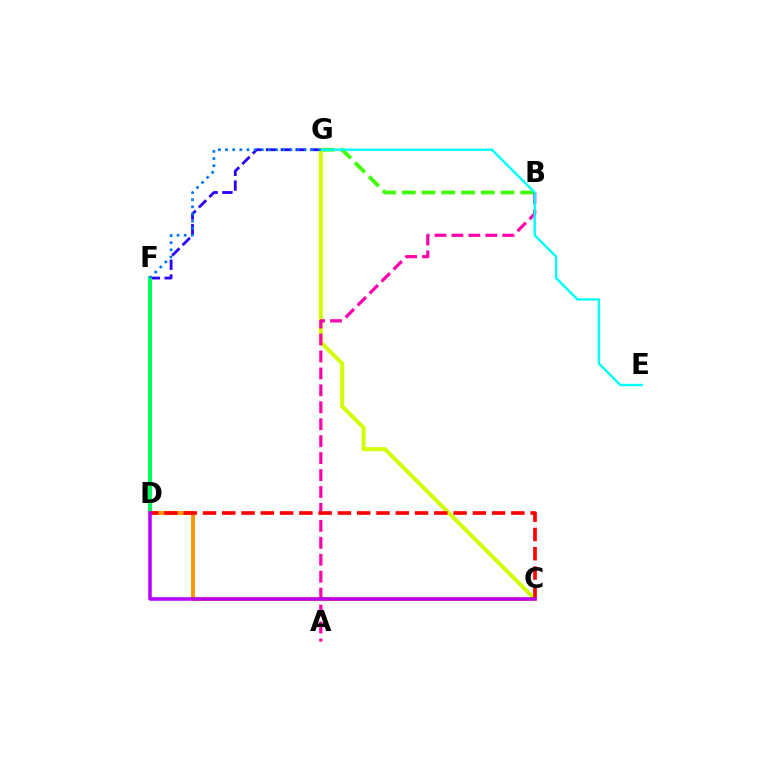{('F', 'G'): [{'color': '#2500ff', 'line_style': 'dashed', 'thickness': 2.01}, {'color': '#0074ff', 'line_style': 'dotted', 'thickness': 1.94}], ('B', 'G'): [{'color': '#3dff00', 'line_style': 'dashed', 'thickness': 2.68}], ('C', 'D'): [{'color': '#ff9400', 'line_style': 'solid', 'thickness': 2.77}, {'color': '#ff0000', 'line_style': 'dashed', 'thickness': 2.62}, {'color': '#b900ff', 'line_style': 'solid', 'thickness': 2.52}], ('C', 'G'): [{'color': '#d1ff00', 'line_style': 'solid', 'thickness': 2.89}], ('A', 'B'): [{'color': '#ff00ac', 'line_style': 'dashed', 'thickness': 2.3}], ('D', 'F'): [{'color': '#00ff5c', 'line_style': 'solid', 'thickness': 2.93}], ('E', 'G'): [{'color': '#00fff6', 'line_style': 'solid', 'thickness': 1.72}]}